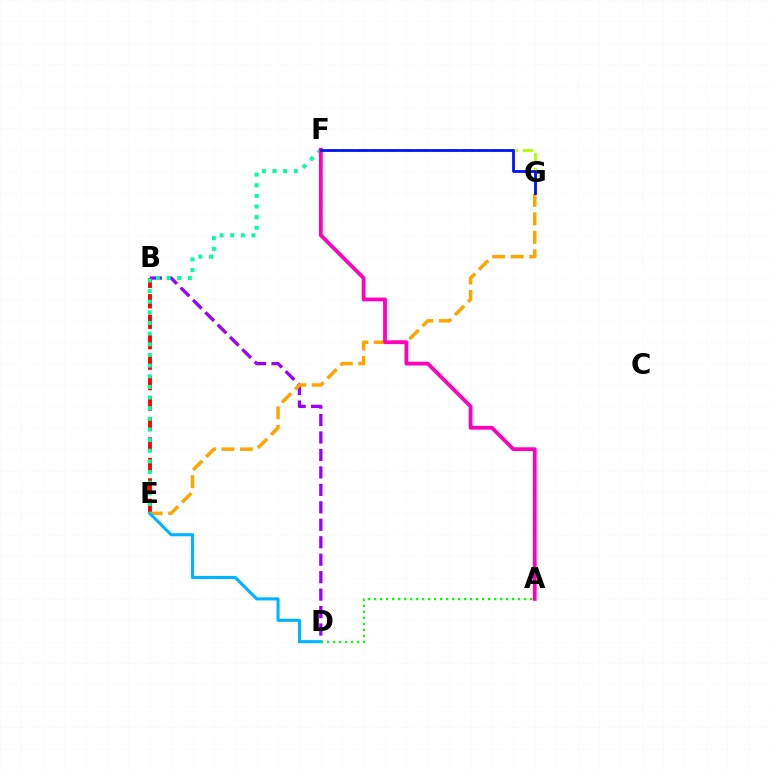{('B', 'E'): [{'color': '#ff0000', 'line_style': 'dashed', 'thickness': 2.78}], ('B', 'D'): [{'color': '#9b00ff', 'line_style': 'dashed', 'thickness': 2.37}], ('E', 'G'): [{'color': '#ffa500', 'line_style': 'dashed', 'thickness': 2.51}], ('D', 'E'): [{'color': '#00b5ff', 'line_style': 'solid', 'thickness': 2.23}], ('E', 'F'): [{'color': '#00ff9d', 'line_style': 'dotted', 'thickness': 2.89}], ('A', 'D'): [{'color': '#08ff00', 'line_style': 'dotted', 'thickness': 1.63}], ('F', 'G'): [{'color': '#b3ff00', 'line_style': 'dashed', 'thickness': 2.05}, {'color': '#0010ff', 'line_style': 'solid', 'thickness': 1.98}], ('A', 'F'): [{'color': '#ff00bd', 'line_style': 'solid', 'thickness': 2.72}]}